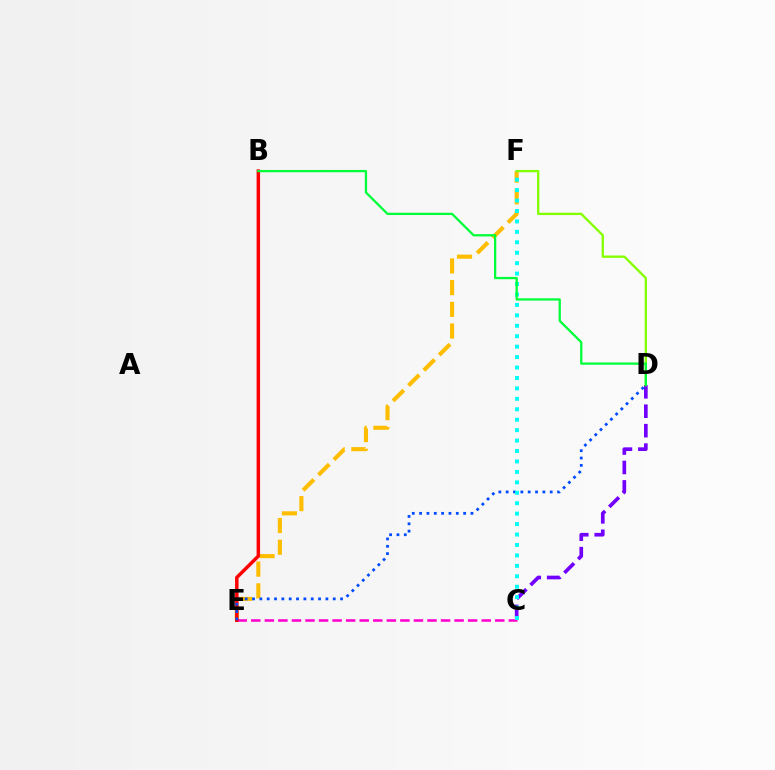{('E', 'F'): [{'color': '#ffbd00', 'line_style': 'dashed', 'thickness': 2.95}], ('C', 'D'): [{'color': '#7200ff', 'line_style': 'dashed', 'thickness': 2.64}], ('C', 'E'): [{'color': '#ff00cf', 'line_style': 'dashed', 'thickness': 1.84}], ('B', 'E'): [{'color': '#ff0000', 'line_style': 'solid', 'thickness': 2.5}], ('D', 'F'): [{'color': '#84ff00', 'line_style': 'solid', 'thickness': 1.68}], ('D', 'E'): [{'color': '#004bff', 'line_style': 'dotted', 'thickness': 1.99}], ('C', 'F'): [{'color': '#00fff6', 'line_style': 'dotted', 'thickness': 2.84}], ('B', 'D'): [{'color': '#00ff39', 'line_style': 'solid', 'thickness': 1.64}]}